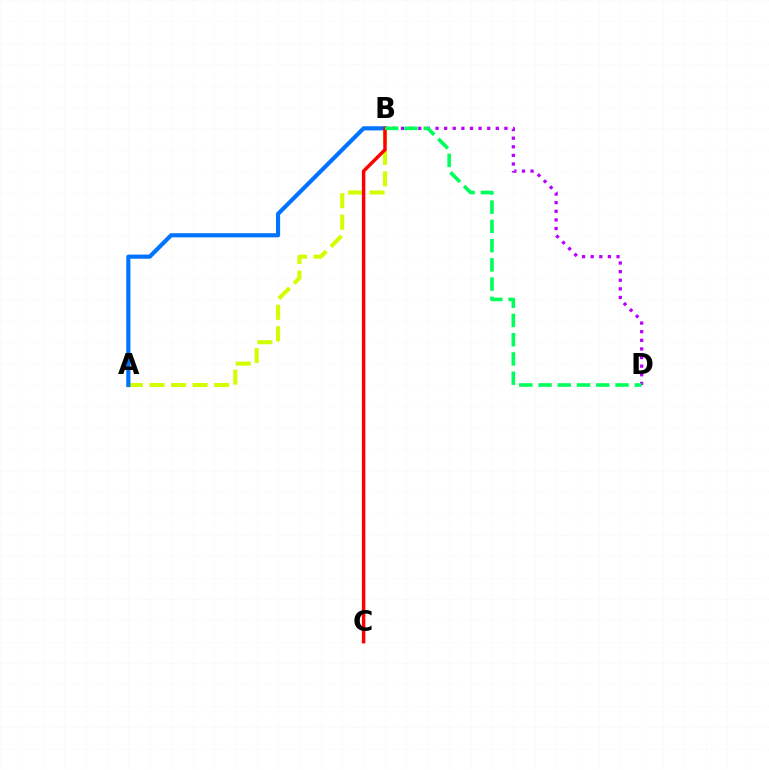{('A', 'B'): [{'color': '#d1ff00', 'line_style': 'dashed', 'thickness': 2.92}, {'color': '#0074ff', 'line_style': 'solid', 'thickness': 2.98}], ('B', 'D'): [{'color': '#b900ff', 'line_style': 'dotted', 'thickness': 2.34}, {'color': '#00ff5c', 'line_style': 'dashed', 'thickness': 2.61}], ('B', 'C'): [{'color': '#ff0000', 'line_style': 'solid', 'thickness': 2.49}]}